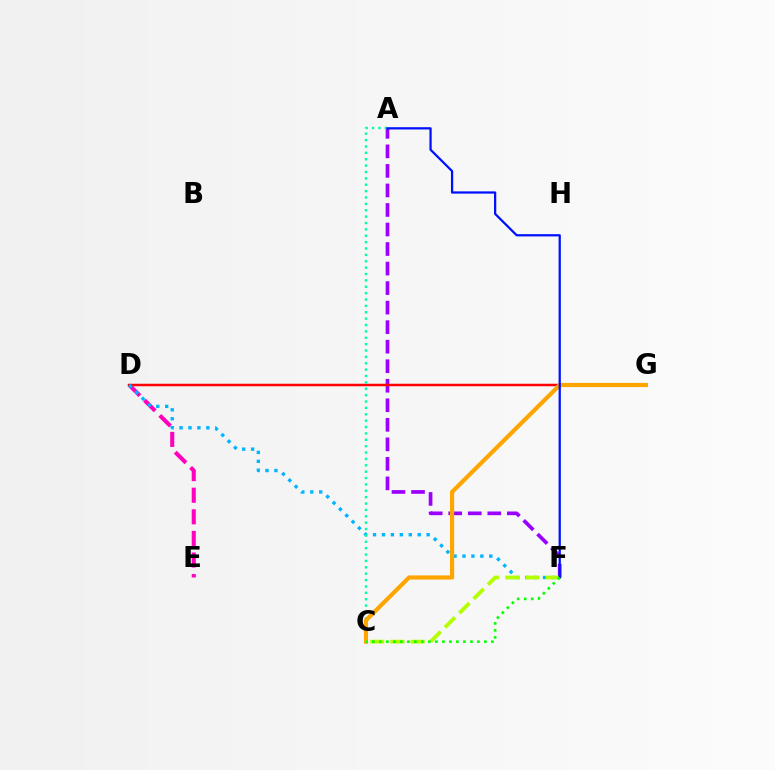{('D', 'E'): [{'color': '#ff00bd', 'line_style': 'dashed', 'thickness': 2.93}], ('A', 'F'): [{'color': '#9b00ff', 'line_style': 'dashed', 'thickness': 2.65}, {'color': '#0010ff', 'line_style': 'solid', 'thickness': 1.62}], ('D', 'G'): [{'color': '#ff0000', 'line_style': 'solid', 'thickness': 1.79}], ('D', 'F'): [{'color': '#00b5ff', 'line_style': 'dotted', 'thickness': 2.43}], ('A', 'C'): [{'color': '#00ff9d', 'line_style': 'dotted', 'thickness': 1.73}], ('C', 'G'): [{'color': '#ffa500', 'line_style': 'solid', 'thickness': 2.99}], ('C', 'F'): [{'color': '#b3ff00', 'line_style': 'dashed', 'thickness': 2.74}, {'color': '#08ff00', 'line_style': 'dotted', 'thickness': 1.9}]}